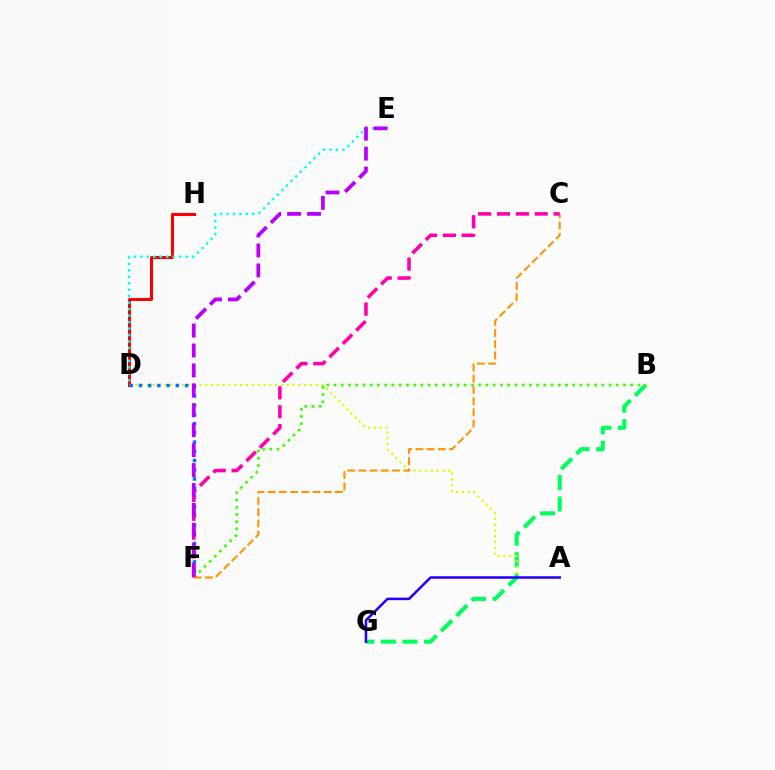{('B', 'G'): [{'color': '#00ff5c', 'line_style': 'dashed', 'thickness': 2.93}], ('D', 'H'): [{'color': '#ff0000', 'line_style': 'solid', 'thickness': 2.2}], ('A', 'D'): [{'color': '#d1ff00', 'line_style': 'dotted', 'thickness': 1.58}], ('A', 'G'): [{'color': '#2500ff', 'line_style': 'solid', 'thickness': 1.82}], ('B', 'F'): [{'color': '#3dff00', 'line_style': 'dotted', 'thickness': 1.97}], ('D', 'F'): [{'color': '#0074ff', 'line_style': 'dotted', 'thickness': 2.5}], ('D', 'E'): [{'color': '#00fff6', 'line_style': 'dotted', 'thickness': 1.76}], ('C', 'F'): [{'color': '#ff9400', 'line_style': 'dashed', 'thickness': 1.52}, {'color': '#ff00ac', 'line_style': 'dashed', 'thickness': 2.56}], ('E', 'F'): [{'color': '#b900ff', 'line_style': 'dashed', 'thickness': 2.71}]}